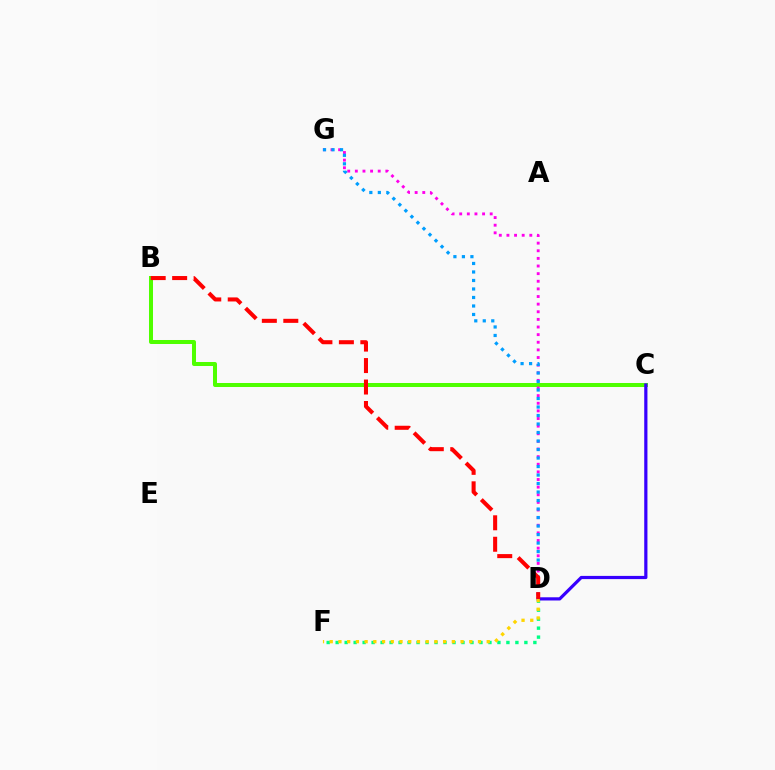{('D', 'F'): [{'color': '#00ff86', 'line_style': 'dotted', 'thickness': 2.44}, {'color': '#ffd500', 'line_style': 'dotted', 'thickness': 2.37}], ('B', 'C'): [{'color': '#4fff00', 'line_style': 'solid', 'thickness': 2.89}], ('C', 'D'): [{'color': '#3700ff', 'line_style': 'solid', 'thickness': 2.31}], ('D', 'G'): [{'color': '#ff00ed', 'line_style': 'dotted', 'thickness': 2.07}, {'color': '#009eff', 'line_style': 'dotted', 'thickness': 2.31}], ('B', 'D'): [{'color': '#ff0000', 'line_style': 'dashed', 'thickness': 2.92}]}